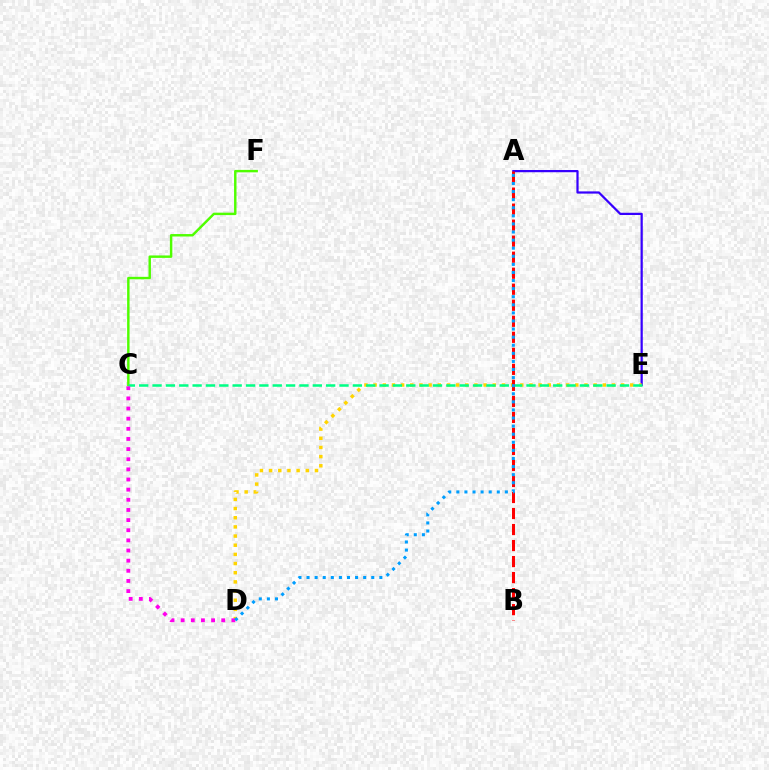{('A', 'E'): [{'color': '#3700ff', 'line_style': 'solid', 'thickness': 1.6}], ('C', 'F'): [{'color': '#4fff00', 'line_style': 'solid', 'thickness': 1.76}], ('D', 'E'): [{'color': '#ffd500', 'line_style': 'dotted', 'thickness': 2.49}], ('C', 'E'): [{'color': '#00ff86', 'line_style': 'dashed', 'thickness': 1.81}], ('A', 'B'): [{'color': '#ff0000', 'line_style': 'dashed', 'thickness': 2.18}], ('C', 'D'): [{'color': '#ff00ed', 'line_style': 'dotted', 'thickness': 2.76}], ('A', 'D'): [{'color': '#009eff', 'line_style': 'dotted', 'thickness': 2.2}]}